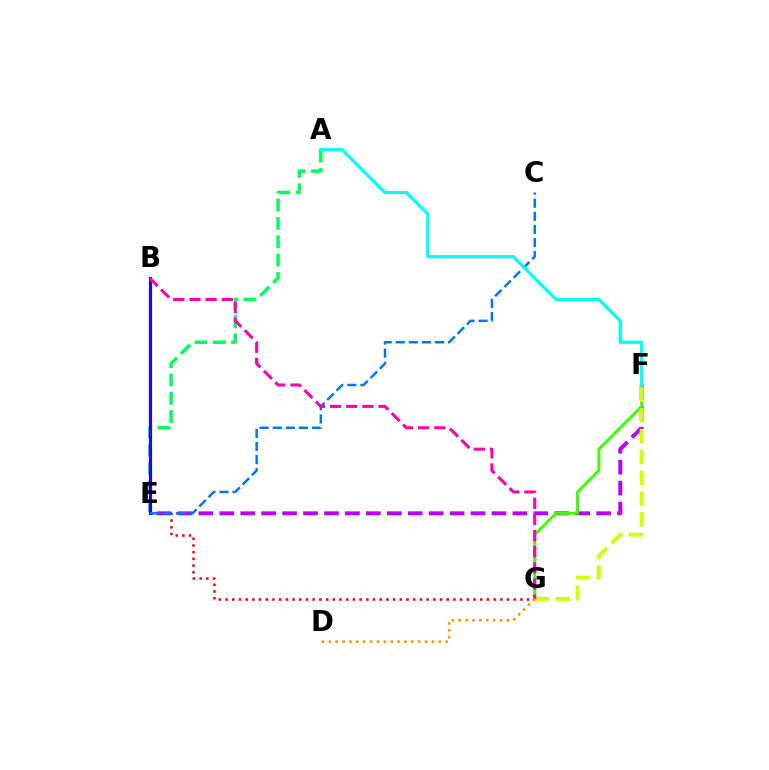{('E', 'G'): [{'color': '#ff0000', 'line_style': 'dotted', 'thickness': 1.82}], ('E', 'F'): [{'color': '#b900ff', 'line_style': 'dashed', 'thickness': 2.84}], ('F', 'G'): [{'color': '#3dff00', 'line_style': 'solid', 'thickness': 2.1}, {'color': '#d1ff00', 'line_style': 'dashed', 'thickness': 2.83}], ('A', 'E'): [{'color': '#00ff5c', 'line_style': 'dashed', 'thickness': 2.49}], ('B', 'E'): [{'color': '#2500ff', 'line_style': 'solid', 'thickness': 2.27}], ('C', 'E'): [{'color': '#0074ff', 'line_style': 'dashed', 'thickness': 1.78}], ('B', 'G'): [{'color': '#ff00ac', 'line_style': 'dashed', 'thickness': 2.19}], ('A', 'F'): [{'color': '#00fff6', 'line_style': 'solid', 'thickness': 2.3}], ('D', 'G'): [{'color': '#ff9400', 'line_style': 'dotted', 'thickness': 1.87}]}